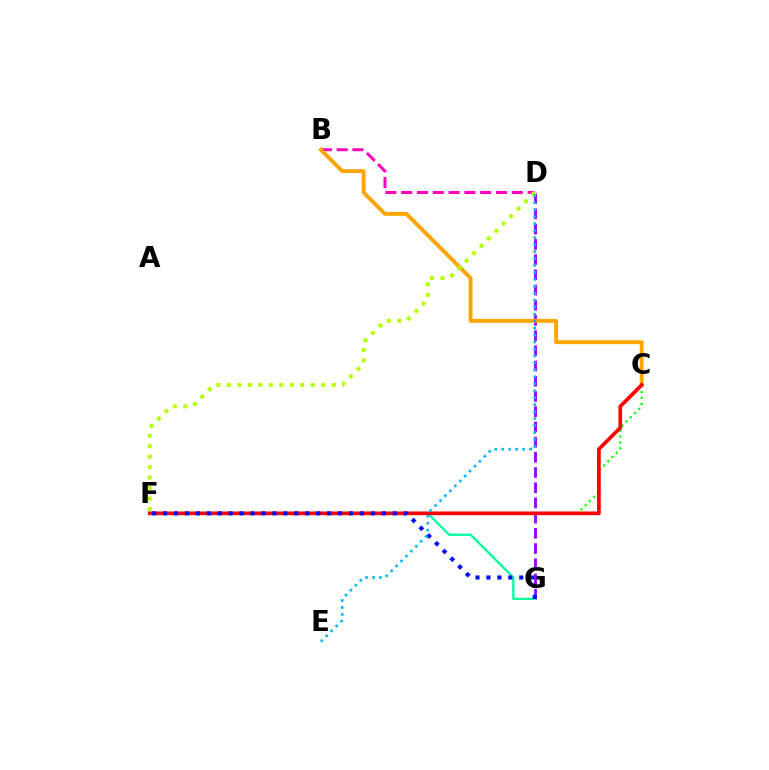{('D', 'G'): [{'color': '#9b00ff', 'line_style': 'dashed', 'thickness': 2.07}], ('B', 'D'): [{'color': '#ff00bd', 'line_style': 'dashed', 'thickness': 2.15}], ('F', 'G'): [{'color': '#00ff9d', 'line_style': 'solid', 'thickness': 1.63}, {'color': '#0010ff', 'line_style': 'dotted', 'thickness': 2.97}], ('B', 'C'): [{'color': '#ffa500', 'line_style': 'solid', 'thickness': 2.8}], ('C', 'F'): [{'color': '#08ff00', 'line_style': 'dotted', 'thickness': 1.61}, {'color': '#ff0000', 'line_style': 'solid', 'thickness': 2.66}], ('D', 'F'): [{'color': '#b3ff00', 'line_style': 'dotted', 'thickness': 2.85}], ('D', 'E'): [{'color': '#00b5ff', 'line_style': 'dotted', 'thickness': 1.89}]}